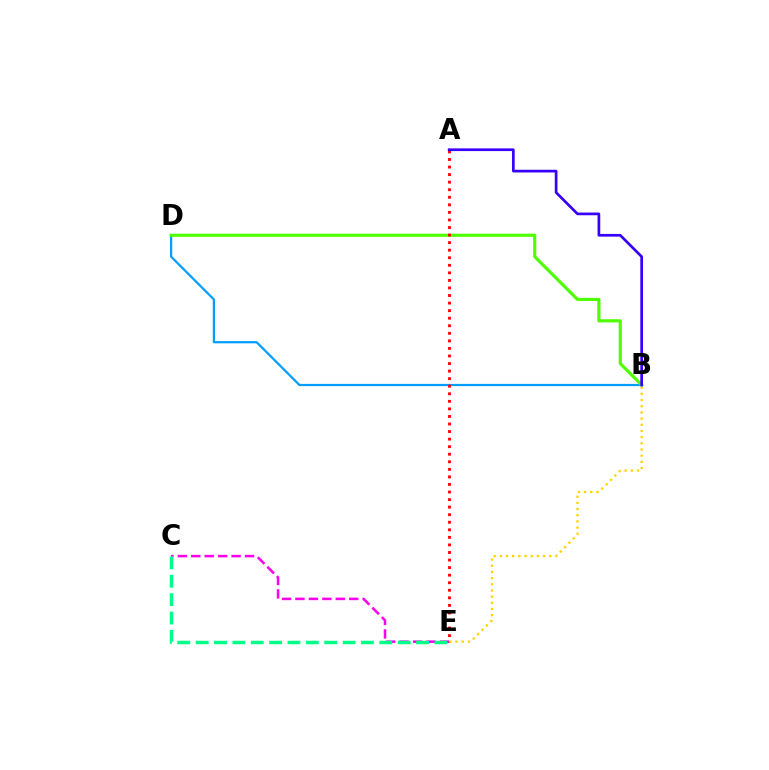{('C', 'E'): [{'color': '#ff00ed', 'line_style': 'dashed', 'thickness': 1.83}, {'color': '#00ff86', 'line_style': 'dashed', 'thickness': 2.5}], ('B', 'D'): [{'color': '#009eff', 'line_style': 'solid', 'thickness': 1.59}, {'color': '#4fff00', 'line_style': 'solid', 'thickness': 2.27}], ('A', 'E'): [{'color': '#ff0000', 'line_style': 'dotted', 'thickness': 2.05}], ('B', 'E'): [{'color': '#ffd500', 'line_style': 'dotted', 'thickness': 1.68}], ('A', 'B'): [{'color': '#3700ff', 'line_style': 'solid', 'thickness': 1.95}]}